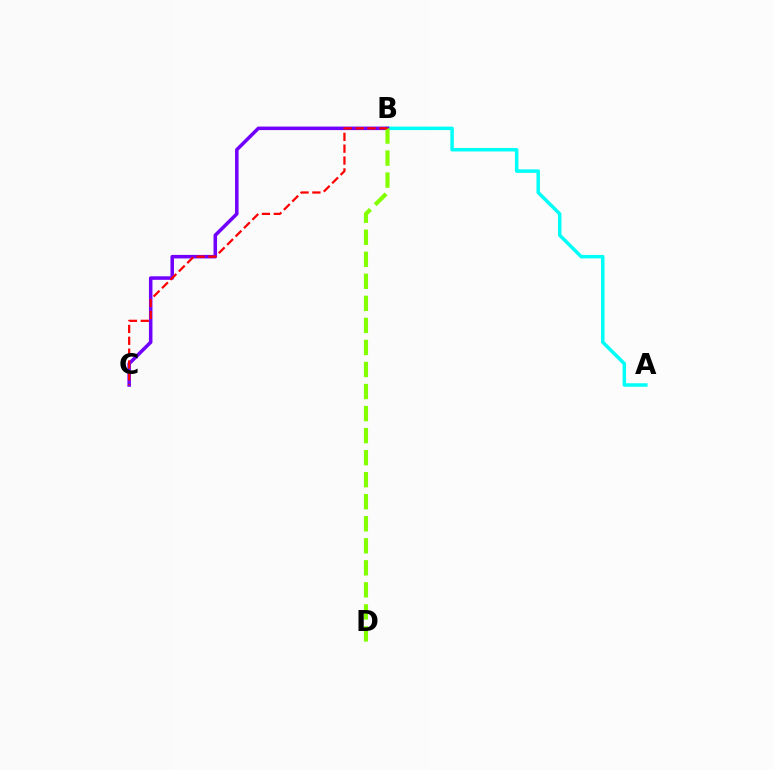{('A', 'B'): [{'color': '#00fff6', 'line_style': 'solid', 'thickness': 2.51}], ('B', 'C'): [{'color': '#7200ff', 'line_style': 'solid', 'thickness': 2.54}, {'color': '#ff0000', 'line_style': 'dashed', 'thickness': 1.61}], ('B', 'D'): [{'color': '#84ff00', 'line_style': 'dashed', 'thickness': 2.99}]}